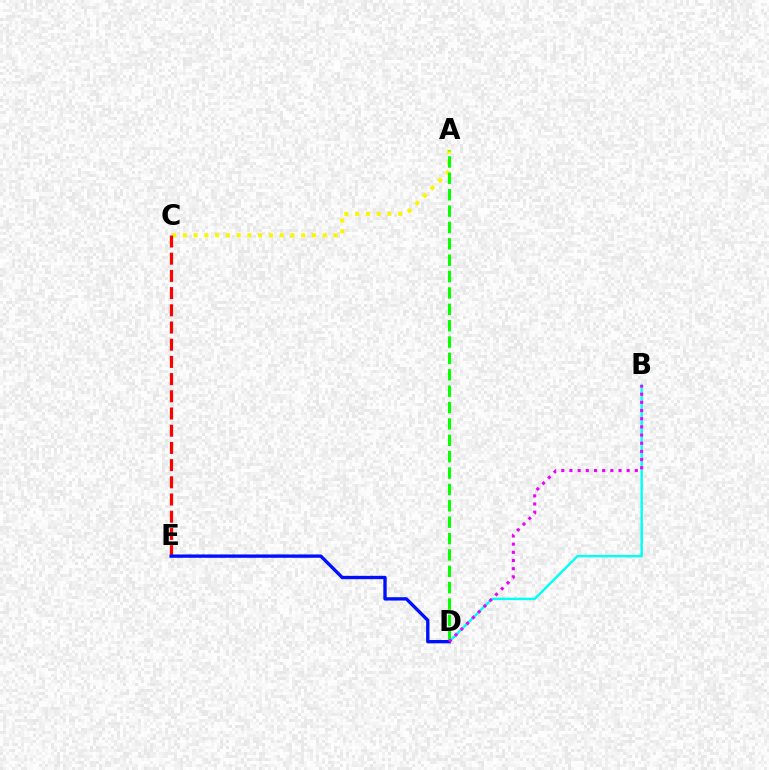{('A', 'C'): [{'color': '#fcf500', 'line_style': 'dotted', 'thickness': 2.92}], ('C', 'E'): [{'color': '#ff0000', 'line_style': 'dashed', 'thickness': 2.34}], ('A', 'D'): [{'color': '#08ff00', 'line_style': 'dashed', 'thickness': 2.22}], ('B', 'D'): [{'color': '#00fff6', 'line_style': 'solid', 'thickness': 1.73}, {'color': '#ee00ff', 'line_style': 'dotted', 'thickness': 2.22}], ('D', 'E'): [{'color': '#0010ff', 'line_style': 'solid', 'thickness': 2.41}]}